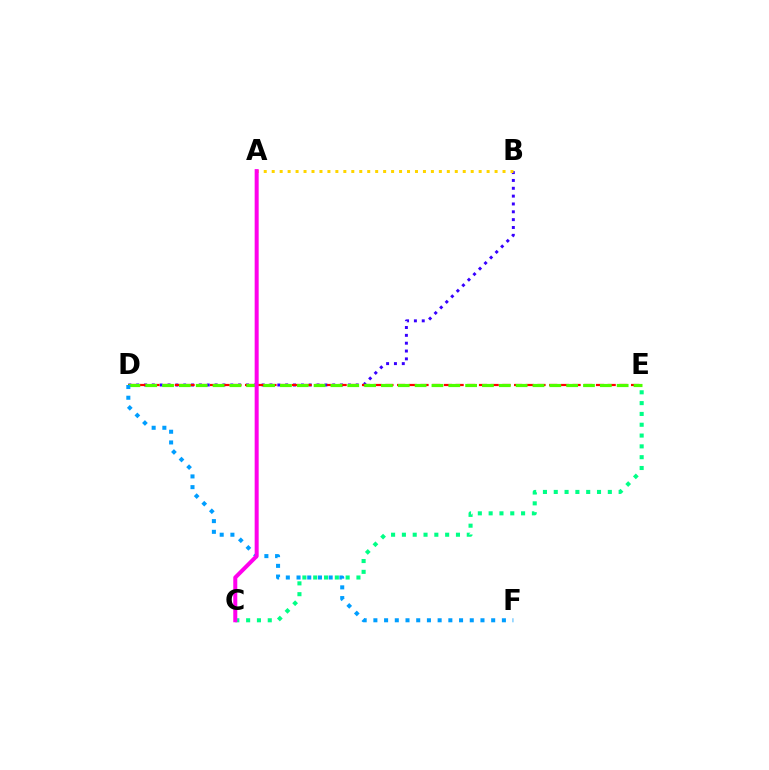{('B', 'D'): [{'color': '#3700ff', 'line_style': 'dotted', 'thickness': 2.13}], ('A', 'B'): [{'color': '#ffd500', 'line_style': 'dotted', 'thickness': 2.16}], ('D', 'E'): [{'color': '#ff0000', 'line_style': 'dashed', 'thickness': 1.59}, {'color': '#4fff00', 'line_style': 'dashed', 'thickness': 2.29}], ('C', 'E'): [{'color': '#00ff86', 'line_style': 'dotted', 'thickness': 2.94}], ('D', 'F'): [{'color': '#009eff', 'line_style': 'dotted', 'thickness': 2.91}], ('A', 'C'): [{'color': '#ff00ed', 'line_style': 'solid', 'thickness': 2.89}]}